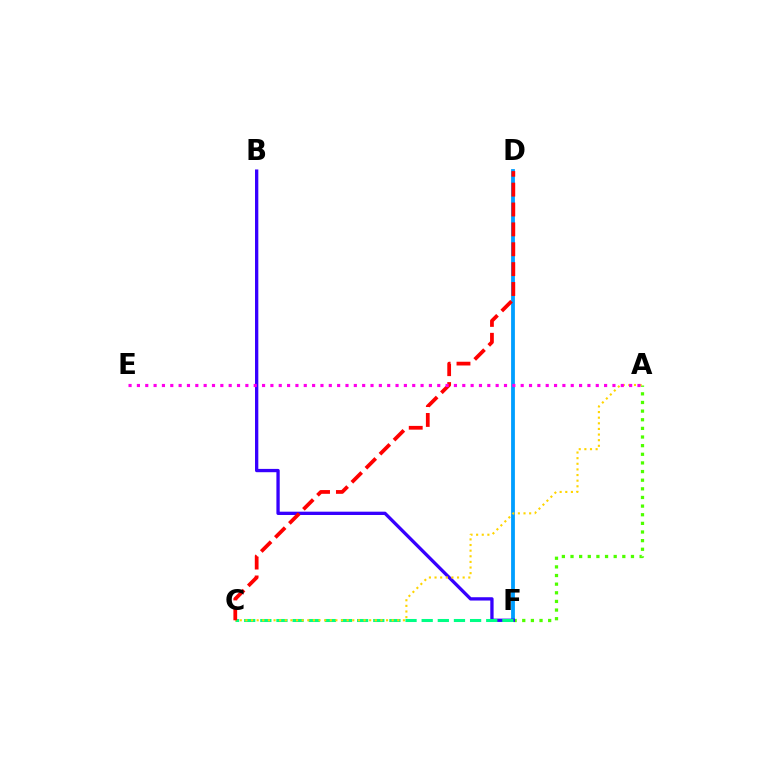{('D', 'F'): [{'color': '#009eff', 'line_style': 'solid', 'thickness': 2.74}], ('A', 'F'): [{'color': '#4fff00', 'line_style': 'dotted', 'thickness': 2.35}], ('B', 'F'): [{'color': '#3700ff', 'line_style': 'solid', 'thickness': 2.38}], ('C', 'F'): [{'color': '#00ff86', 'line_style': 'dashed', 'thickness': 2.19}], ('A', 'C'): [{'color': '#ffd500', 'line_style': 'dotted', 'thickness': 1.53}], ('C', 'D'): [{'color': '#ff0000', 'line_style': 'dashed', 'thickness': 2.7}], ('A', 'E'): [{'color': '#ff00ed', 'line_style': 'dotted', 'thickness': 2.27}]}